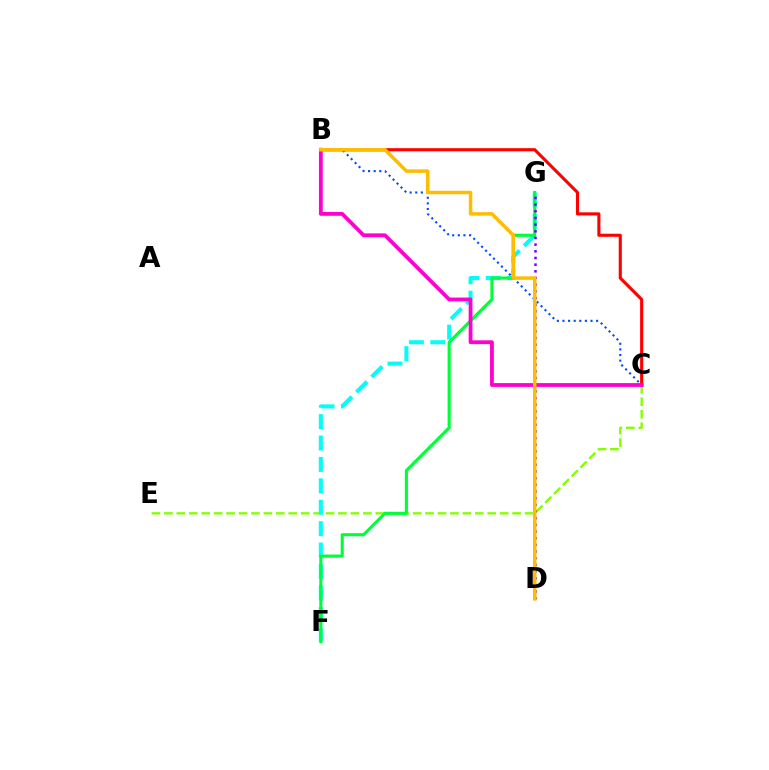{('B', 'C'): [{'color': '#004bff', 'line_style': 'dotted', 'thickness': 1.52}, {'color': '#ff0000', 'line_style': 'solid', 'thickness': 2.24}, {'color': '#ff00cf', 'line_style': 'solid', 'thickness': 2.74}], ('C', 'E'): [{'color': '#84ff00', 'line_style': 'dashed', 'thickness': 1.69}], ('F', 'G'): [{'color': '#00fff6', 'line_style': 'dashed', 'thickness': 2.91}, {'color': '#00ff39', 'line_style': 'solid', 'thickness': 2.25}], ('D', 'G'): [{'color': '#7200ff', 'line_style': 'dotted', 'thickness': 1.81}], ('B', 'D'): [{'color': '#ffbd00', 'line_style': 'solid', 'thickness': 2.52}]}